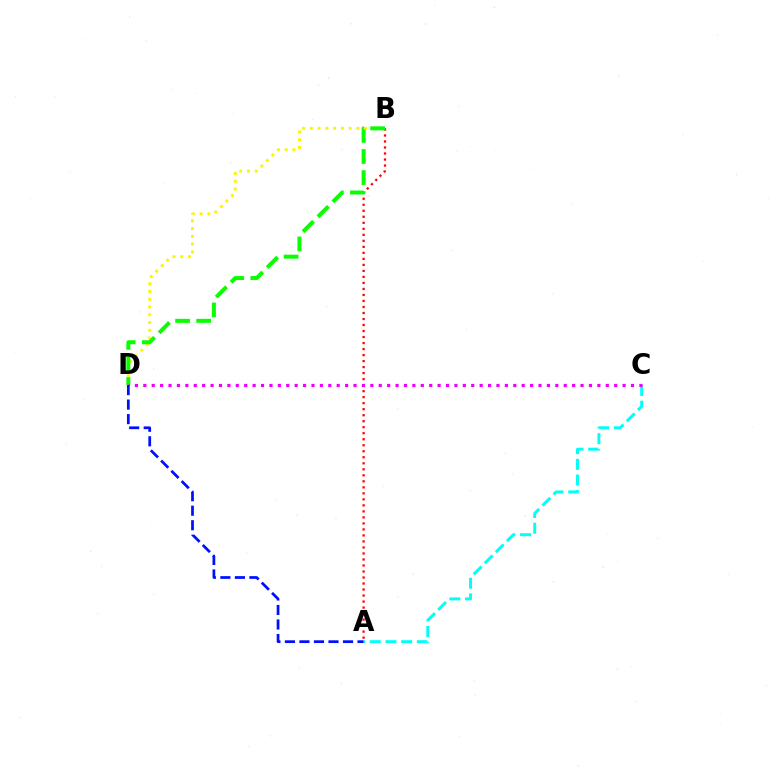{('A', 'B'): [{'color': '#ff0000', 'line_style': 'dotted', 'thickness': 1.63}], ('A', 'C'): [{'color': '#00fff6', 'line_style': 'dashed', 'thickness': 2.13}], ('B', 'D'): [{'color': '#fcf500', 'line_style': 'dotted', 'thickness': 2.11}, {'color': '#08ff00', 'line_style': 'dashed', 'thickness': 2.87}], ('C', 'D'): [{'color': '#ee00ff', 'line_style': 'dotted', 'thickness': 2.28}], ('A', 'D'): [{'color': '#0010ff', 'line_style': 'dashed', 'thickness': 1.97}]}